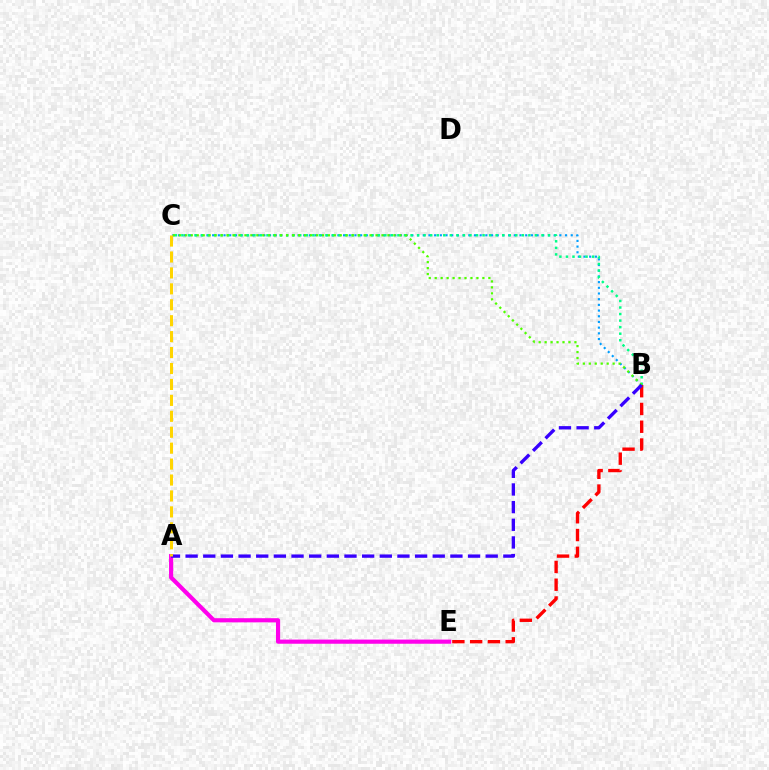{('B', 'E'): [{'color': '#ff0000', 'line_style': 'dashed', 'thickness': 2.41}], ('B', 'C'): [{'color': '#009eff', 'line_style': 'dotted', 'thickness': 1.55}, {'color': '#00ff86', 'line_style': 'dotted', 'thickness': 1.78}, {'color': '#4fff00', 'line_style': 'dotted', 'thickness': 1.62}], ('A', 'E'): [{'color': '#ff00ed', 'line_style': 'solid', 'thickness': 2.99}], ('A', 'B'): [{'color': '#3700ff', 'line_style': 'dashed', 'thickness': 2.4}], ('A', 'C'): [{'color': '#ffd500', 'line_style': 'dashed', 'thickness': 2.16}]}